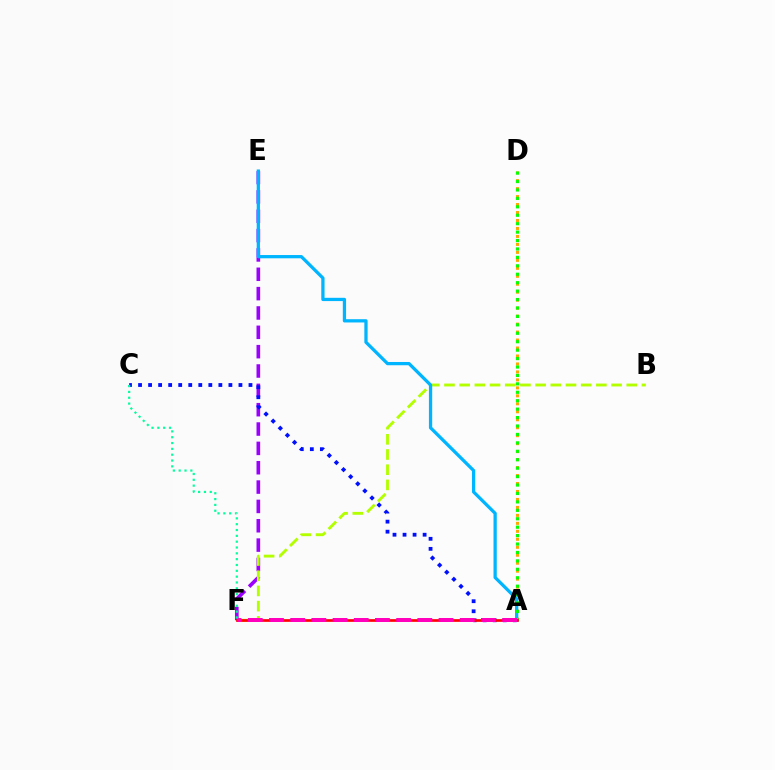{('E', 'F'): [{'color': '#9b00ff', 'line_style': 'dashed', 'thickness': 2.63}], ('B', 'F'): [{'color': '#b3ff00', 'line_style': 'dashed', 'thickness': 2.06}], ('A', 'C'): [{'color': '#0010ff', 'line_style': 'dotted', 'thickness': 2.73}], ('A', 'D'): [{'color': '#ffa500', 'line_style': 'dotted', 'thickness': 2.17}, {'color': '#08ff00', 'line_style': 'dotted', 'thickness': 2.29}], ('A', 'E'): [{'color': '#00b5ff', 'line_style': 'solid', 'thickness': 2.35}], ('A', 'F'): [{'color': '#ff0000', 'line_style': 'solid', 'thickness': 1.94}, {'color': '#ff00bd', 'line_style': 'dashed', 'thickness': 2.88}], ('C', 'F'): [{'color': '#00ff9d', 'line_style': 'dotted', 'thickness': 1.58}]}